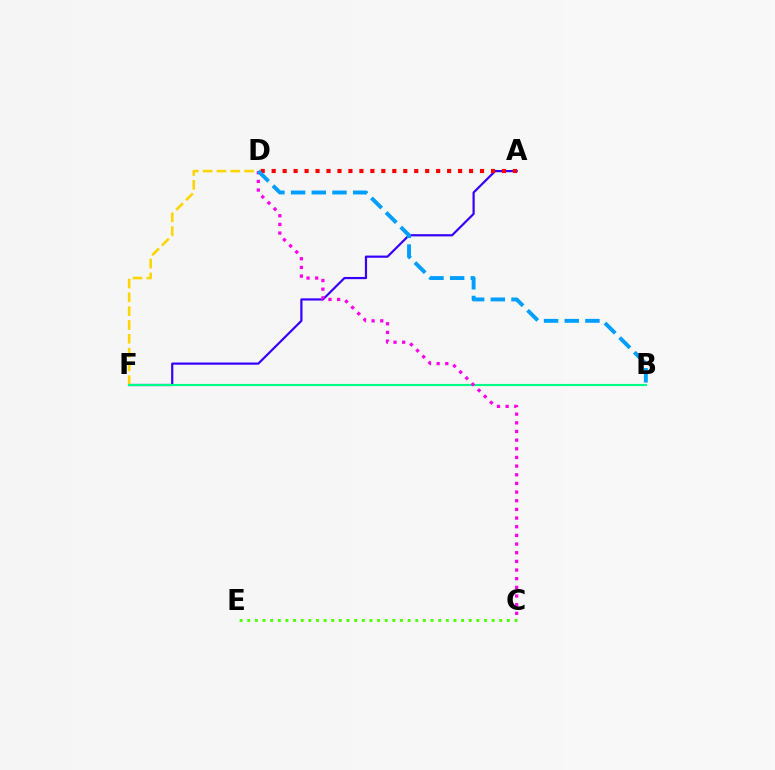{('A', 'F'): [{'color': '#3700ff', 'line_style': 'solid', 'thickness': 1.59}], ('D', 'F'): [{'color': '#ffd500', 'line_style': 'dashed', 'thickness': 1.88}], ('B', 'F'): [{'color': '#00ff86', 'line_style': 'solid', 'thickness': 1.54}], ('C', 'D'): [{'color': '#ff00ed', 'line_style': 'dotted', 'thickness': 2.35}], ('C', 'E'): [{'color': '#4fff00', 'line_style': 'dotted', 'thickness': 2.08}], ('A', 'D'): [{'color': '#ff0000', 'line_style': 'dotted', 'thickness': 2.98}], ('B', 'D'): [{'color': '#009eff', 'line_style': 'dashed', 'thickness': 2.81}]}